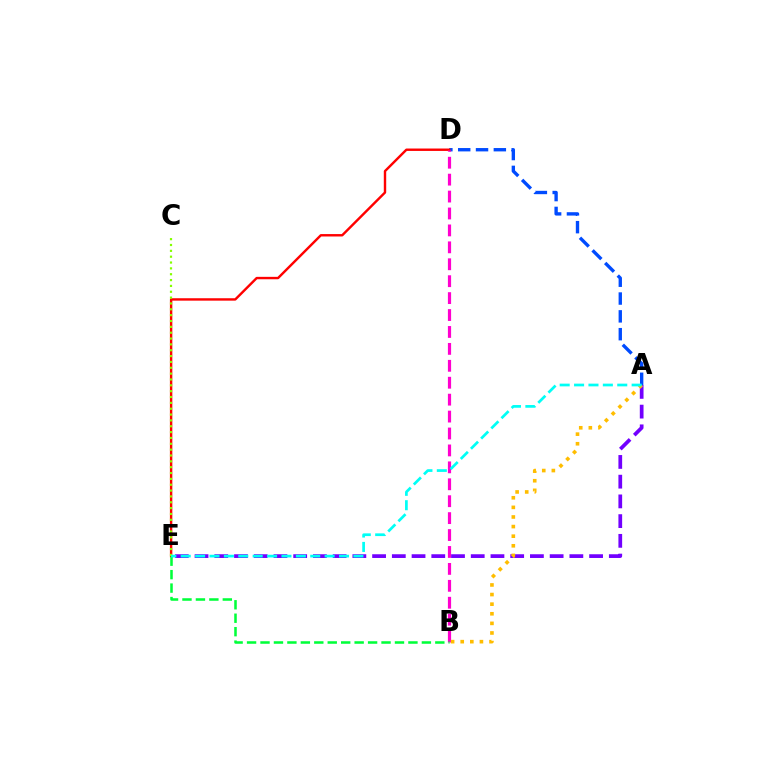{('A', 'D'): [{'color': '#004bff', 'line_style': 'dashed', 'thickness': 2.42}], ('D', 'E'): [{'color': '#ff0000', 'line_style': 'solid', 'thickness': 1.74}], ('B', 'D'): [{'color': '#ff00cf', 'line_style': 'dashed', 'thickness': 2.3}], ('A', 'E'): [{'color': '#7200ff', 'line_style': 'dashed', 'thickness': 2.68}, {'color': '#00fff6', 'line_style': 'dashed', 'thickness': 1.96}], ('C', 'E'): [{'color': '#84ff00', 'line_style': 'dotted', 'thickness': 1.59}], ('A', 'B'): [{'color': '#ffbd00', 'line_style': 'dotted', 'thickness': 2.61}], ('B', 'E'): [{'color': '#00ff39', 'line_style': 'dashed', 'thickness': 1.83}]}